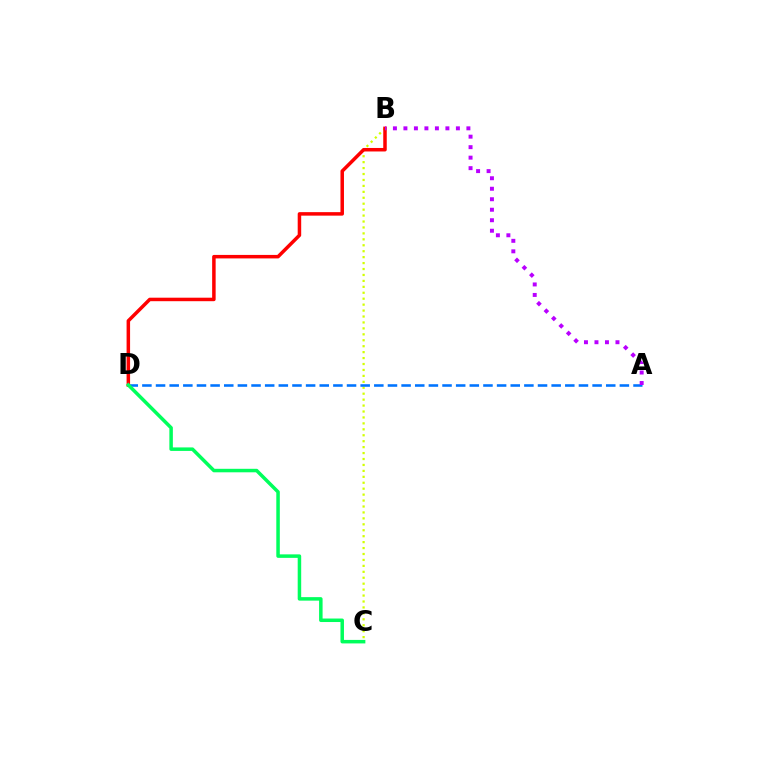{('B', 'C'): [{'color': '#d1ff00', 'line_style': 'dotted', 'thickness': 1.61}], ('B', 'D'): [{'color': '#ff0000', 'line_style': 'solid', 'thickness': 2.52}], ('A', 'D'): [{'color': '#0074ff', 'line_style': 'dashed', 'thickness': 1.85}], ('A', 'B'): [{'color': '#b900ff', 'line_style': 'dotted', 'thickness': 2.85}], ('C', 'D'): [{'color': '#00ff5c', 'line_style': 'solid', 'thickness': 2.52}]}